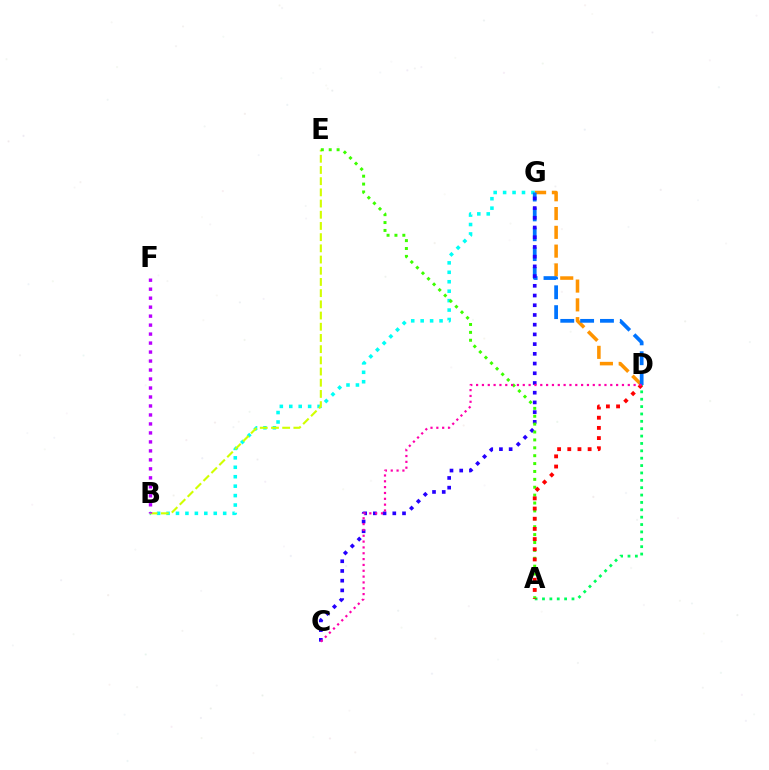{('D', 'G'): [{'color': '#ff9400', 'line_style': 'dashed', 'thickness': 2.55}, {'color': '#0074ff', 'line_style': 'dashed', 'thickness': 2.7}], ('A', 'D'): [{'color': '#00ff5c', 'line_style': 'dotted', 'thickness': 2.0}, {'color': '#ff0000', 'line_style': 'dotted', 'thickness': 2.76}], ('B', 'G'): [{'color': '#00fff6', 'line_style': 'dotted', 'thickness': 2.56}], ('C', 'G'): [{'color': '#2500ff', 'line_style': 'dotted', 'thickness': 2.64}], ('B', 'E'): [{'color': '#d1ff00', 'line_style': 'dashed', 'thickness': 1.52}], ('A', 'E'): [{'color': '#3dff00', 'line_style': 'dotted', 'thickness': 2.14}], ('B', 'F'): [{'color': '#b900ff', 'line_style': 'dotted', 'thickness': 2.44}], ('C', 'D'): [{'color': '#ff00ac', 'line_style': 'dotted', 'thickness': 1.59}]}